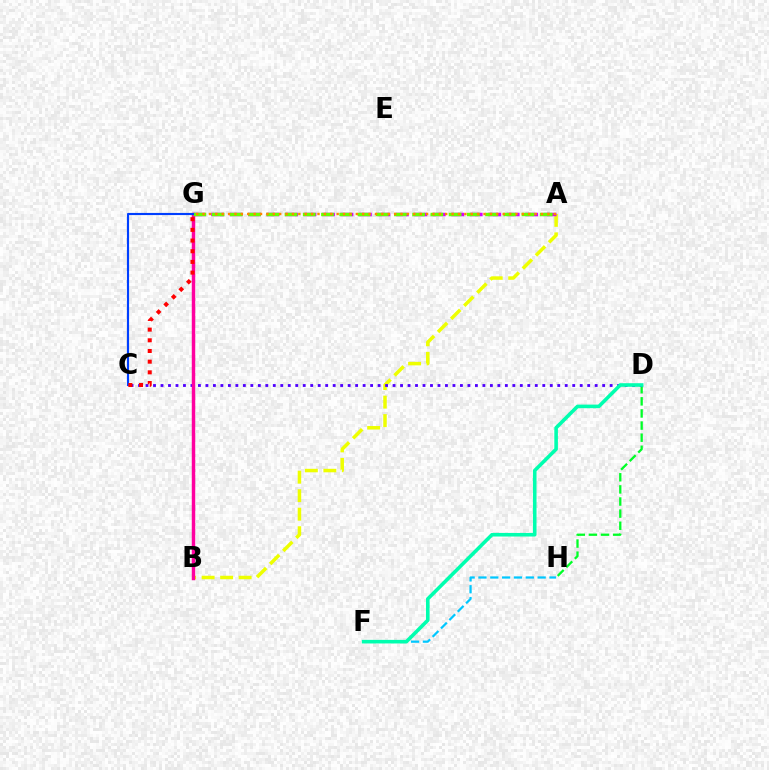{('F', 'H'): [{'color': '#00c7ff', 'line_style': 'dashed', 'thickness': 1.61}], ('D', 'H'): [{'color': '#00ff27', 'line_style': 'dashed', 'thickness': 1.65}], ('A', 'B'): [{'color': '#eeff00', 'line_style': 'dashed', 'thickness': 2.51}], ('C', 'D'): [{'color': '#4f00ff', 'line_style': 'dotted', 'thickness': 2.03}], ('A', 'G'): [{'color': '#d600ff', 'line_style': 'dashed', 'thickness': 2.51}, {'color': '#66ff00', 'line_style': 'dashed', 'thickness': 2.48}, {'color': '#ff8800', 'line_style': 'dotted', 'thickness': 1.74}], ('B', 'G'): [{'color': '#ff00a0', 'line_style': 'solid', 'thickness': 2.49}], ('C', 'G'): [{'color': '#003fff', 'line_style': 'solid', 'thickness': 1.54}, {'color': '#ff0000', 'line_style': 'dotted', 'thickness': 2.9}], ('D', 'F'): [{'color': '#00ffaf', 'line_style': 'solid', 'thickness': 2.58}]}